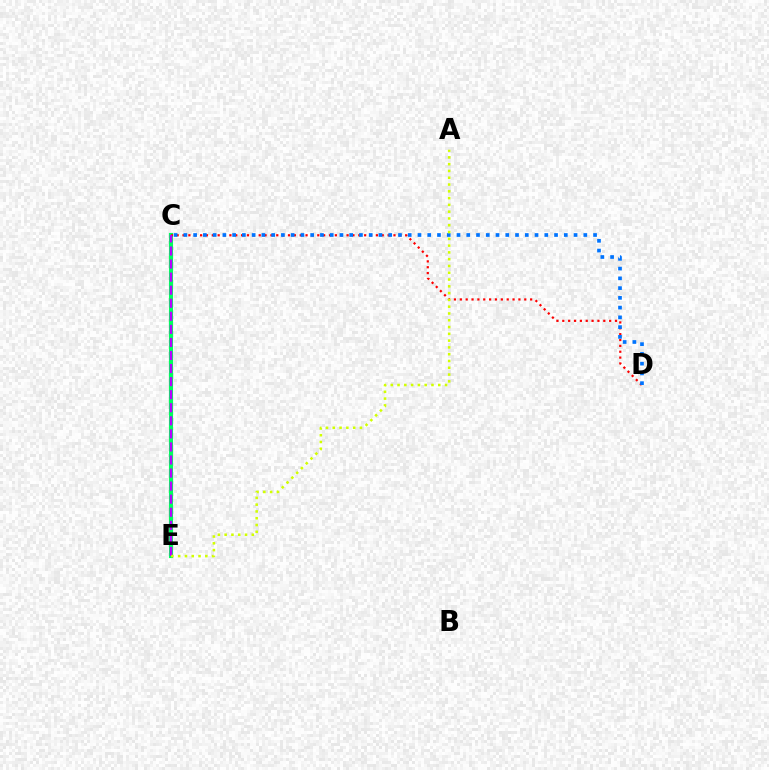{('C', 'E'): [{'color': '#00ff5c', 'line_style': 'solid', 'thickness': 2.98}, {'color': '#b900ff', 'line_style': 'dashed', 'thickness': 1.77}], ('C', 'D'): [{'color': '#ff0000', 'line_style': 'dotted', 'thickness': 1.59}, {'color': '#0074ff', 'line_style': 'dotted', 'thickness': 2.65}], ('A', 'E'): [{'color': '#d1ff00', 'line_style': 'dotted', 'thickness': 1.84}]}